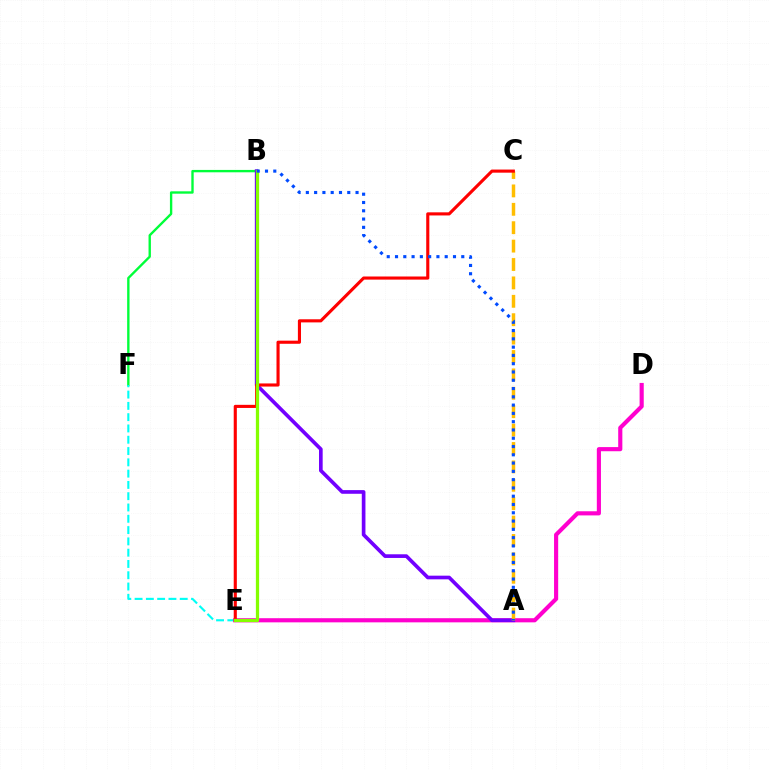{('B', 'F'): [{'color': '#00ff39', 'line_style': 'solid', 'thickness': 1.71}], ('E', 'F'): [{'color': '#00fff6', 'line_style': 'dashed', 'thickness': 1.53}], ('D', 'E'): [{'color': '#ff00cf', 'line_style': 'solid', 'thickness': 2.98}], ('A', 'B'): [{'color': '#7200ff', 'line_style': 'solid', 'thickness': 2.64}, {'color': '#004bff', 'line_style': 'dotted', 'thickness': 2.25}], ('A', 'C'): [{'color': '#ffbd00', 'line_style': 'dashed', 'thickness': 2.5}], ('C', 'E'): [{'color': '#ff0000', 'line_style': 'solid', 'thickness': 2.24}], ('B', 'E'): [{'color': '#84ff00', 'line_style': 'solid', 'thickness': 2.34}]}